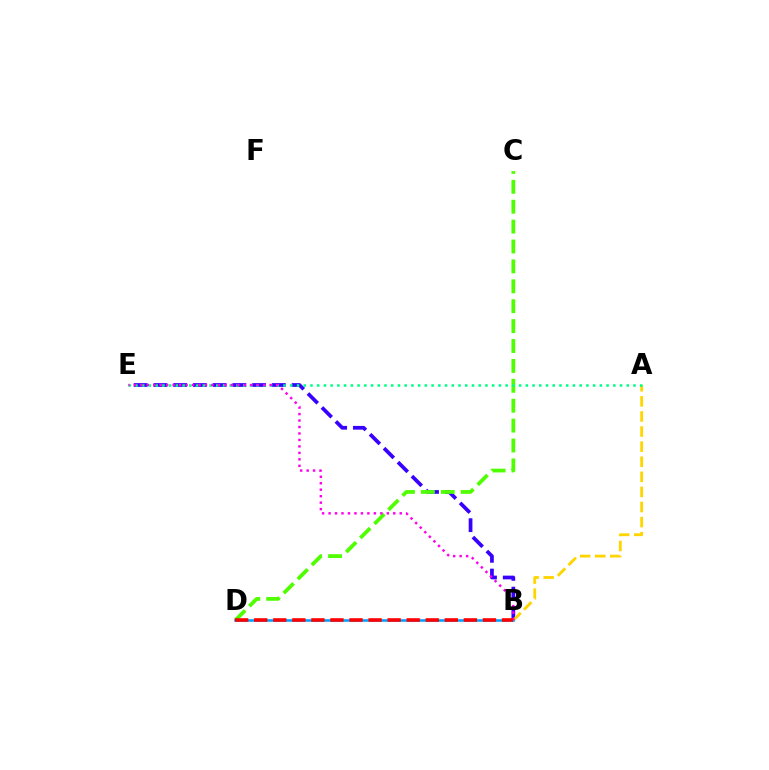{('B', 'E'): [{'color': '#3700ff', 'line_style': 'dashed', 'thickness': 2.68}, {'color': '#ff00ed', 'line_style': 'dotted', 'thickness': 1.76}], ('C', 'D'): [{'color': '#4fff00', 'line_style': 'dashed', 'thickness': 2.7}], ('A', 'B'): [{'color': '#ffd500', 'line_style': 'dashed', 'thickness': 2.05}], ('B', 'D'): [{'color': '#009eff', 'line_style': 'solid', 'thickness': 1.84}, {'color': '#ff0000', 'line_style': 'dashed', 'thickness': 2.59}], ('A', 'E'): [{'color': '#00ff86', 'line_style': 'dotted', 'thickness': 1.83}]}